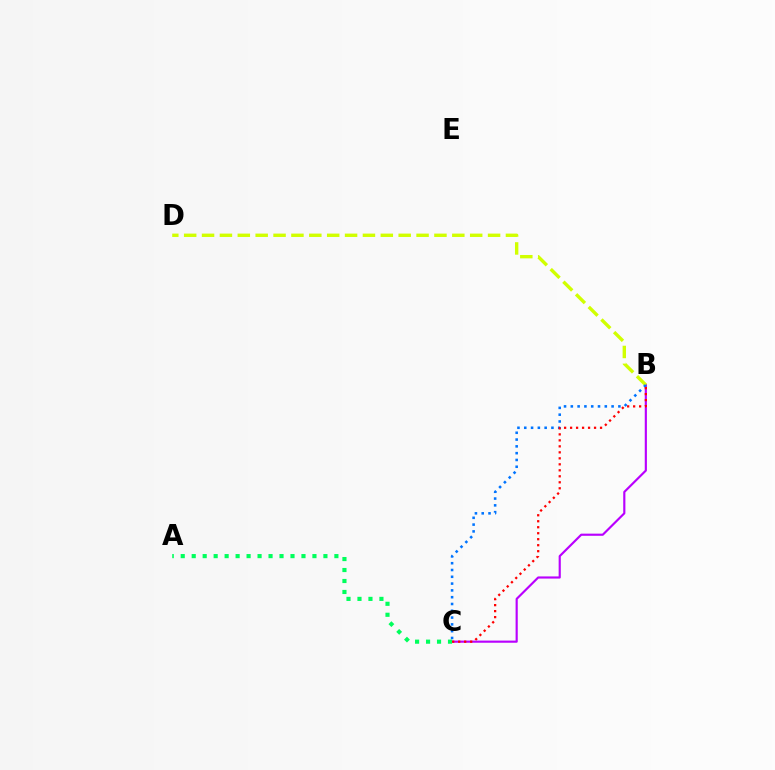{('B', 'C'): [{'color': '#b900ff', 'line_style': 'solid', 'thickness': 1.55}, {'color': '#0074ff', 'line_style': 'dotted', 'thickness': 1.85}, {'color': '#ff0000', 'line_style': 'dotted', 'thickness': 1.63}], ('A', 'C'): [{'color': '#00ff5c', 'line_style': 'dotted', 'thickness': 2.98}], ('B', 'D'): [{'color': '#d1ff00', 'line_style': 'dashed', 'thickness': 2.43}]}